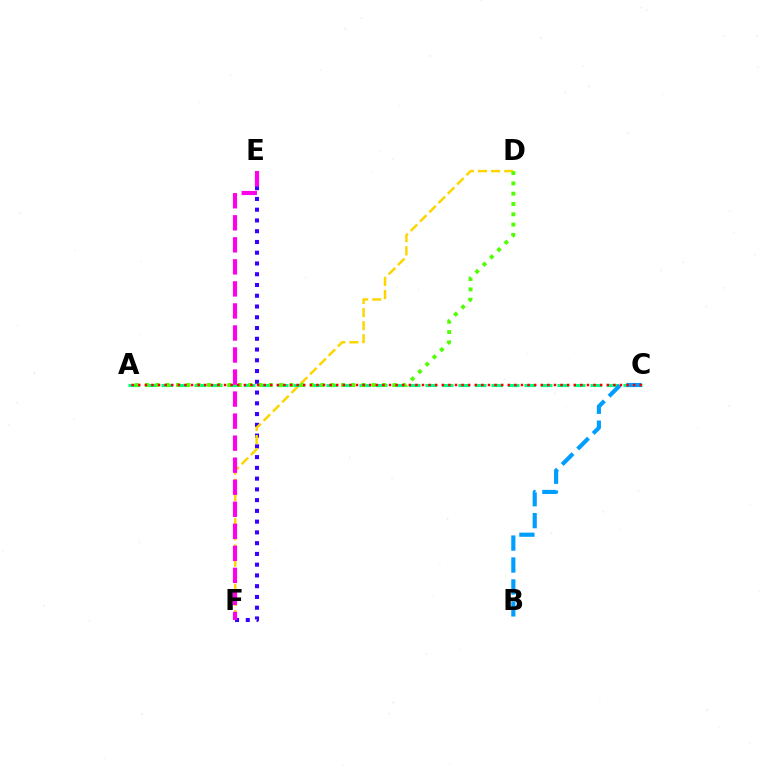{('E', 'F'): [{'color': '#3700ff', 'line_style': 'dotted', 'thickness': 2.92}, {'color': '#ff00ed', 'line_style': 'dashed', 'thickness': 2.99}], ('D', 'F'): [{'color': '#ffd500', 'line_style': 'dashed', 'thickness': 1.78}], ('A', 'C'): [{'color': '#00ff86', 'line_style': 'dashed', 'thickness': 2.24}, {'color': '#ff0000', 'line_style': 'dotted', 'thickness': 1.79}], ('B', 'C'): [{'color': '#009eff', 'line_style': 'dashed', 'thickness': 2.98}], ('A', 'D'): [{'color': '#4fff00', 'line_style': 'dotted', 'thickness': 2.8}]}